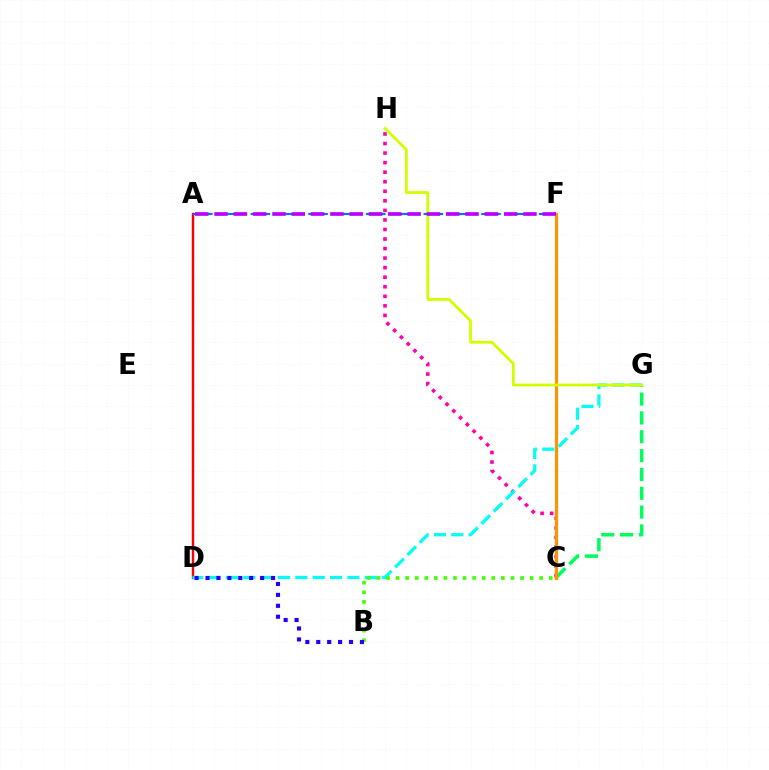{('C', 'G'): [{'color': '#00ff5c', 'line_style': 'dashed', 'thickness': 2.56}], ('A', 'D'): [{'color': '#ff0000', 'line_style': 'solid', 'thickness': 1.74}], ('C', 'H'): [{'color': '#ff00ac', 'line_style': 'dotted', 'thickness': 2.59}], ('D', 'G'): [{'color': '#00fff6', 'line_style': 'dashed', 'thickness': 2.36}], ('C', 'F'): [{'color': '#ff9400', 'line_style': 'solid', 'thickness': 2.27}], ('G', 'H'): [{'color': '#d1ff00', 'line_style': 'solid', 'thickness': 2.0}], ('B', 'C'): [{'color': '#3dff00', 'line_style': 'dotted', 'thickness': 2.6}], ('B', 'D'): [{'color': '#2500ff', 'line_style': 'dotted', 'thickness': 2.97}], ('A', 'F'): [{'color': '#0074ff', 'line_style': 'dashed', 'thickness': 1.57}, {'color': '#b900ff', 'line_style': 'dashed', 'thickness': 2.62}]}